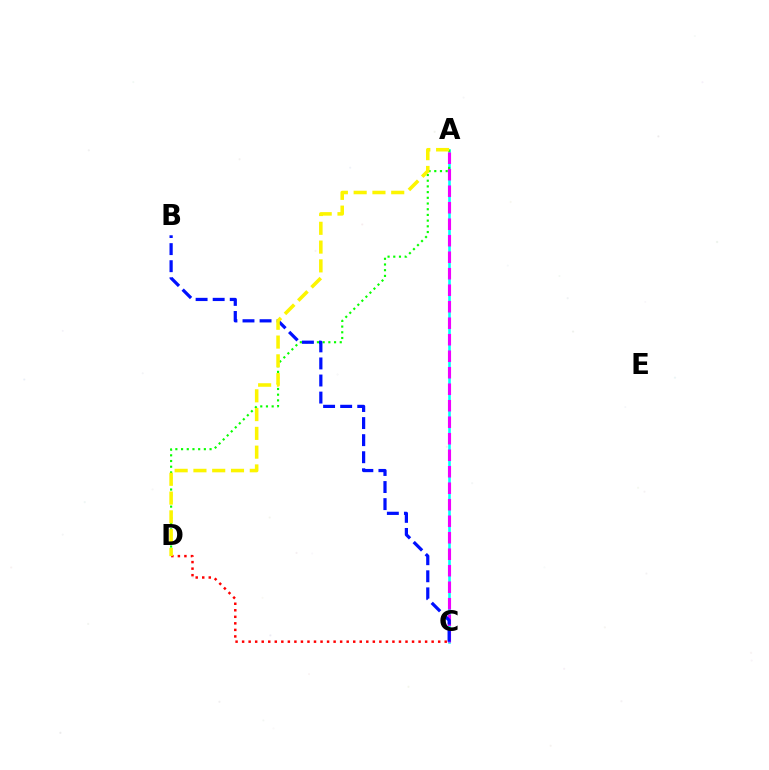{('A', 'C'): [{'color': '#00fff6', 'line_style': 'solid', 'thickness': 1.87}, {'color': '#ee00ff', 'line_style': 'dashed', 'thickness': 2.24}], ('C', 'D'): [{'color': '#ff0000', 'line_style': 'dotted', 'thickness': 1.78}], ('A', 'D'): [{'color': '#08ff00', 'line_style': 'dotted', 'thickness': 1.55}, {'color': '#fcf500', 'line_style': 'dashed', 'thickness': 2.55}], ('B', 'C'): [{'color': '#0010ff', 'line_style': 'dashed', 'thickness': 2.32}]}